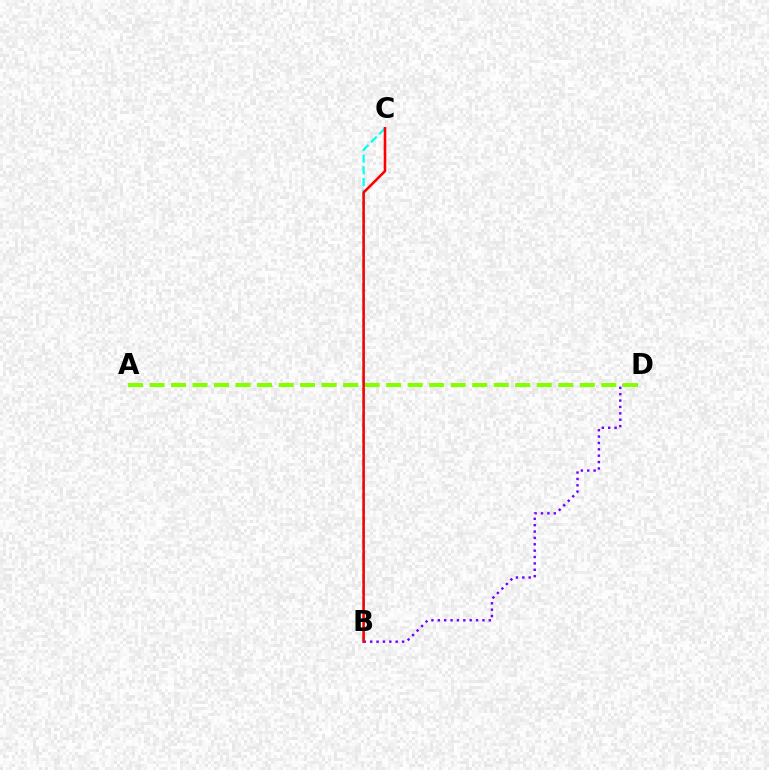{('B', 'D'): [{'color': '#7200ff', 'line_style': 'dotted', 'thickness': 1.73}], ('A', 'D'): [{'color': '#84ff00', 'line_style': 'dashed', 'thickness': 2.92}], ('B', 'C'): [{'color': '#00fff6', 'line_style': 'dashed', 'thickness': 1.59}, {'color': '#ff0000', 'line_style': 'solid', 'thickness': 1.85}]}